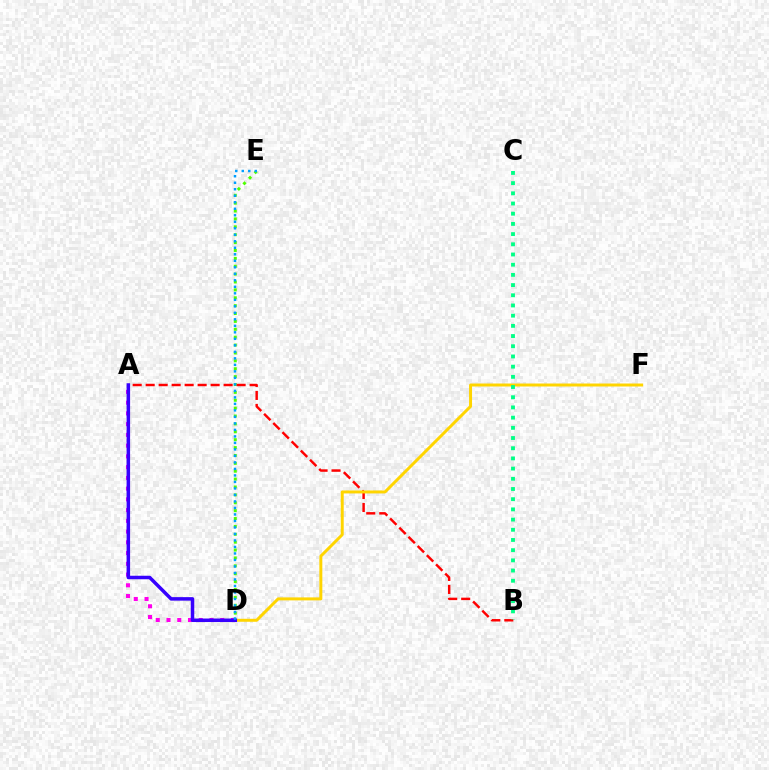{('D', 'E'): [{'color': '#4fff00', 'line_style': 'dotted', 'thickness': 2.14}, {'color': '#009eff', 'line_style': 'dotted', 'thickness': 1.77}], ('A', 'D'): [{'color': '#ff00ed', 'line_style': 'dotted', 'thickness': 2.92}, {'color': '#3700ff', 'line_style': 'solid', 'thickness': 2.52}], ('A', 'B'): [{'color': '#ff0000', 'line_style': 'dashed', 'thickness': 1.76}], ('D', 'F'): [{'color': '#ffd500', 'line_style': 'solid', 'thickness': 2.14}], ('B', 'C'): [{'color': '#00ff86', 'line_style': 'dotted', 'thickness': 2.77}]}